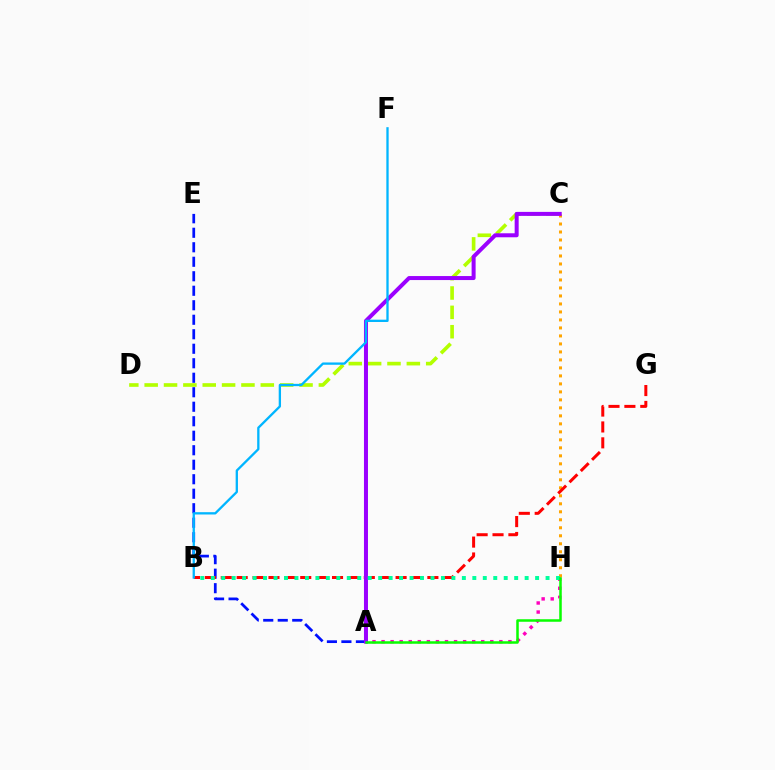{('C', 'D'): [{'color': '#b3ff00', 'line_style': 'dashed', 'thickness': 2.63}], ('A', 'E'): [{'color': '#0010ff', 'line_style': 'dashed', 'thickness': 1.97}], ('A', 'H'): [{'color': '#ff00bd', 'line_style': 'dotted', 'thickness': 2.46}, {'color': '#08ff00', 'line_style': 'solid', 'thickness': 1.81}], ('C', 'H'): [{'color': '#ffa500', 'line_style': 'dotted', 'thickness': 2.17}], ('B', 'G'): [{'color': '#ff0000', 'line_style': 'dashed', 'thickness': 2.16}], ('A', 'C'): [{'color': '#9b00ff', 'line_style': 'solid', 'thickness': 2.88}], ('B', 'F'): [{'color': '#00b5ff', 'line_style': 'solid', 'thickness': 1.66}], ('B', 'H'): [{'color': '#00ff9d', 'line_style': 'dotted', 'thickness': 2.84}]}